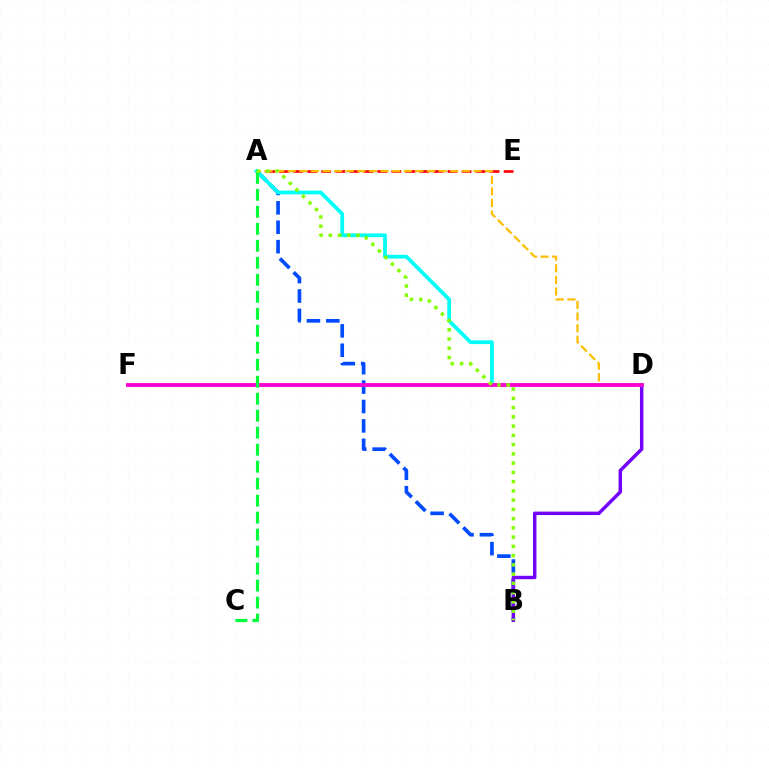{('A', 'E'): [{'color': '#ff0000', 'line_style': 'dashed', 'thickness': 1.91}], ('A', 'B'): [{'color': '#004bff', 'line_style': 'dashed', 'thickness': 2.64}, {'color': '#84ff00', 'line_style': 'dotted', 'thickness': 2.51}], ('B', 'D'): [{'color': '#7200ff', 'line_style': 'solid', 'thickness': 2.48}], ('A', 'D'): [{'color': '#ffbd00', 'line_style': 'dashed', 'thickness': 1.58}, {'color': '#00fff6', 'line_style': 'solid', 'thickness': 2.7}], ('D', 'F'): [{'color': '#ff00cf', 'line_style': 'solid', 'thickness': 2.77}], ('A', 'C'): [{'color': '#00ff39', 'line_style': 'dashed', 'thickness': 2.31}]}